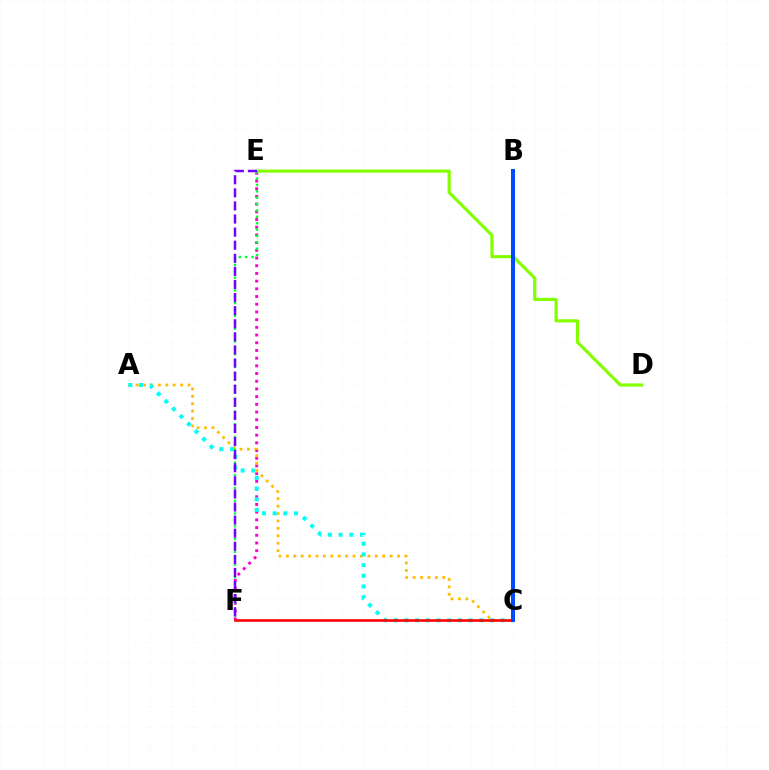{('E', 'F'): [{'color': '#ff00cf', 'line_style': 'dotted', 'thickness': 2.09}, {'color': '#00ff39', 'line_style': 'dotted', 'thickness': 1.73}, {'color': '#7200ff', 'line_style': 'dashed', 'thickness': 1.78}], ('A', 'C'): [{'color': '#ffbd00', 'line_style': 'dotted', 'thickness': 2.01}, {'color': '#00fff6', 'line_style': 'dotted', 'thickness': 2.9}], ('D', 'E'): [{'color': '#84ff00', 'line_style': 'solid', 'thickness': 2.28}], ('C', 'F'): [{'color': '#ff0000', 'line_style': 'solid', 'thickness': 1.87}], ('B', 'C'): [{'color': '#004bff', 'line_style': 'solid', 'thickness': 2.88}]}